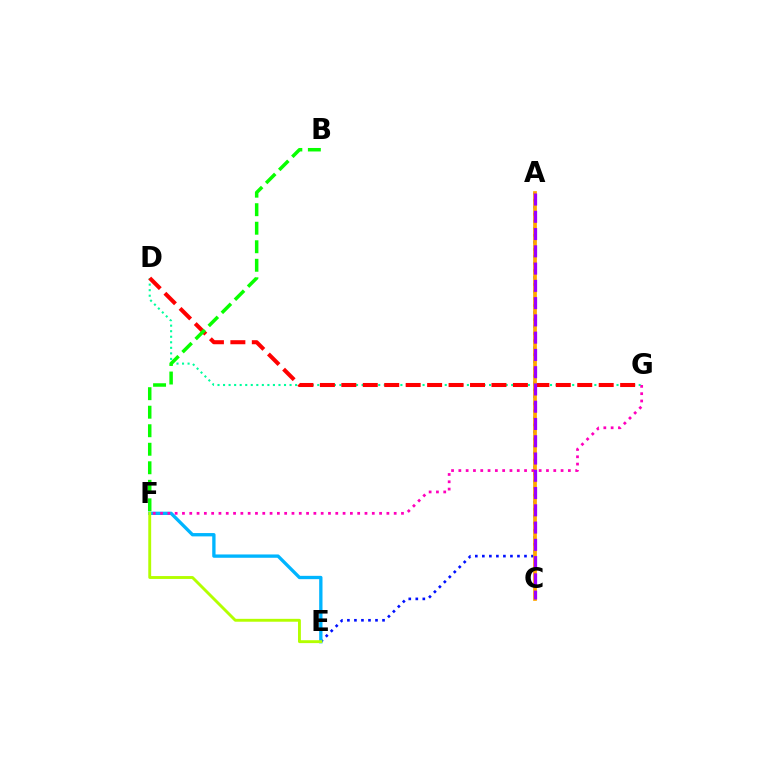{('D', 'G'): [{'color': '#00ff9d', 'line_style': 'dotted', 'thickness': 1.51}, {'color': '#ff0000', 'line_style': 'dashed', 'thickness': 2.91}], ('A', 'E'): [{'color': '#0010ff', 'line_style': 'dotted', 'thickness': 1.91}], ('B', 'F'): [{'color': '#08ff00', 'line_style': 'dashed', 'thickness': 2.52}], ('E', 'F'): [{'color': '#00b5ff', 'line_style': 'solid', 'thickness': 2.4}, {'color': '#b3ff00', 'line_style': 'solid', 'thickness': 2.08}], ('A', 'C'): [{'color': '#ffa500', 'line_style': 'solid', 'thickness': 2.69}, {'color': '#9b00ff', 'line_style': 'dashed', 'thickness': 2.35}], ('F', 'G'): [{'color': '#ff00bd', 'line_style': 'dotted', 'thickness': 1.98}]}